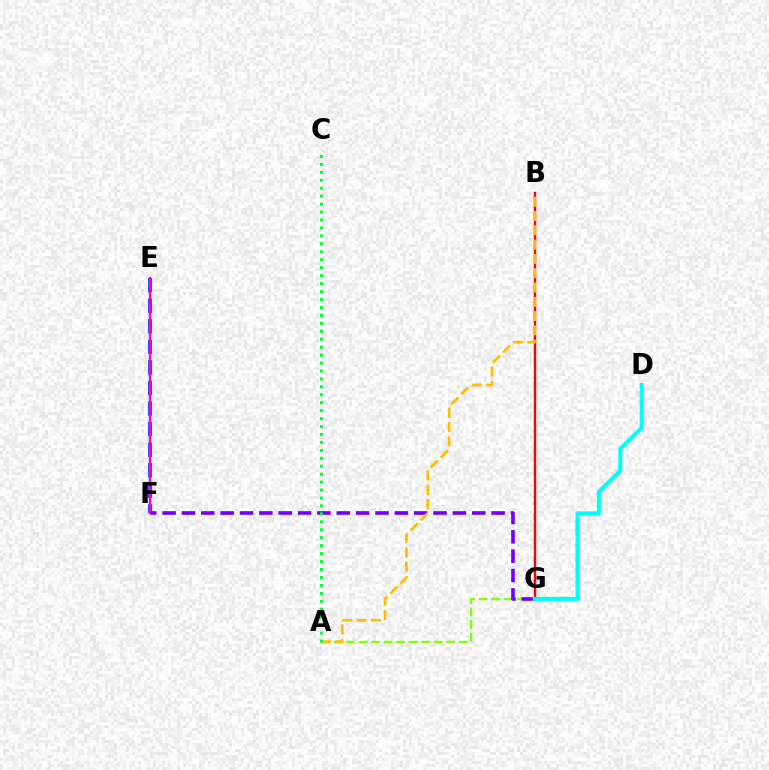{('A', 'G'): [{'color': '#84ff00', 'line_style': 'dashed', 'thickness': 1.7}], ('B', 'G'): [{'color': '#ff0000', 'line_style': 'solid', 'thickness': 1.74}], ('E', 'F'): [{'color': '#004bff', 'line_style': 'dashed', 'thickness': 2.79}, {'color': '#ff00cf', 'line_style': 'solid', 'thickness': 1.7}], ('F', 'G'): [{'color': '#7200ff', 'line_style': 'dashed', 'thickness': 2.63}], ('A', 'B'): [{'color': '#ffbd00', 'line_style': 'dashed', 'thickness': 1.94}], ('A', 'C'): [{'color': '#00ff39', 'line_style': 'dotted', 'thickness': 2.16}], ('D', 'G'): [{'color': '#00fff6', 'line_style': 'solid', 'thickness': 2.91}]}